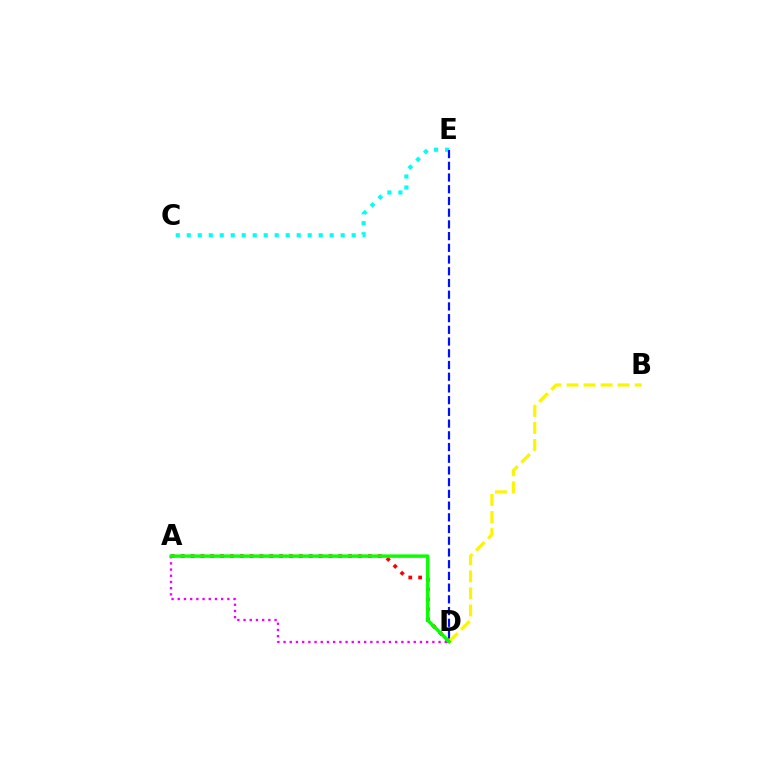{('C', 'E'): [{'color': '#00fff6', 'line_style': 'dotted', 'thickness': 2.99}], ('D', 'E'): [{'color': '#0010ff', 'line_style': 'dashed', 'thickness': 1.59}], ('A', 'D'): [{'color': '#ff0000', 'line_style': 'dotted', 'thickness': 2.68}, {'color': '#ee00ff', 'line_style': 'dotted', 'thickness': 1.68}, {'color': '#08ff00', 'line_style': 'solid', 'thickness': 2.48}], ('B', 'D'): [{'color': '#fcf500', 'line_style': 'dashed', 'thickness': 2.32}]}